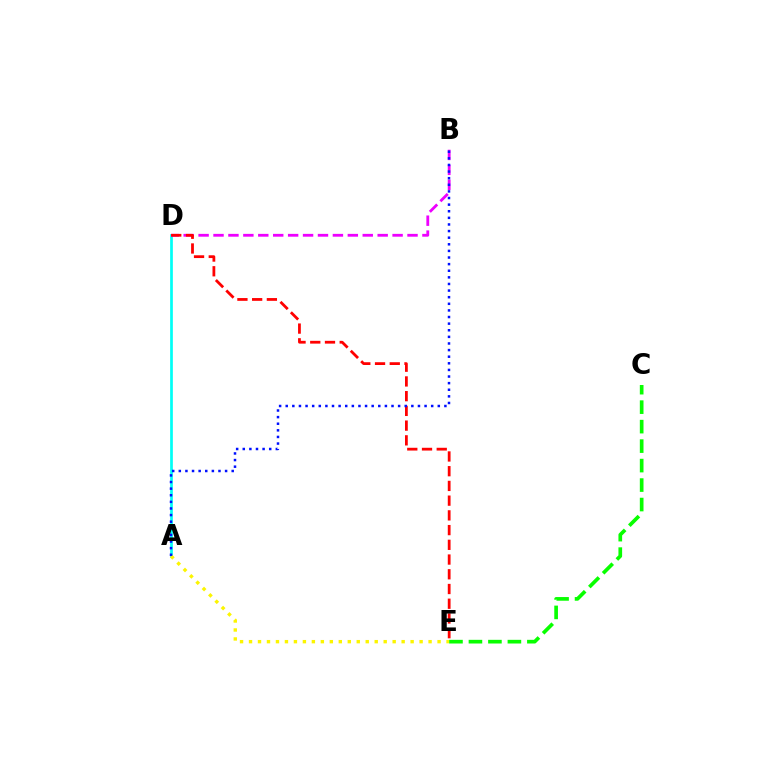{('A', 'D'): [{'color': '#00fff6', 'line_style': 'solid', 'thickness': 1.95}], ('B', 'D'): [{'color': '#ee00ff', 'line_style': 'dashed', 'thickness': 2.03}], ('A', 'E'): [{'color': '#fcf500', 'line_style': 'dotted', 'thickness': 2.44}], ('D', 'E'): [{'color': '#ff0000', 'line_style': 'dashed', 'thickness': 2.0}], ('C', 'E'): [{'color': '#08ff00', 'line_style': 'dashed', 'thickness': 2.65}], ('A', 'B'): [{'color': '#0010ff', 'line_style': 'dotted', 'thickness': 1.8}]}